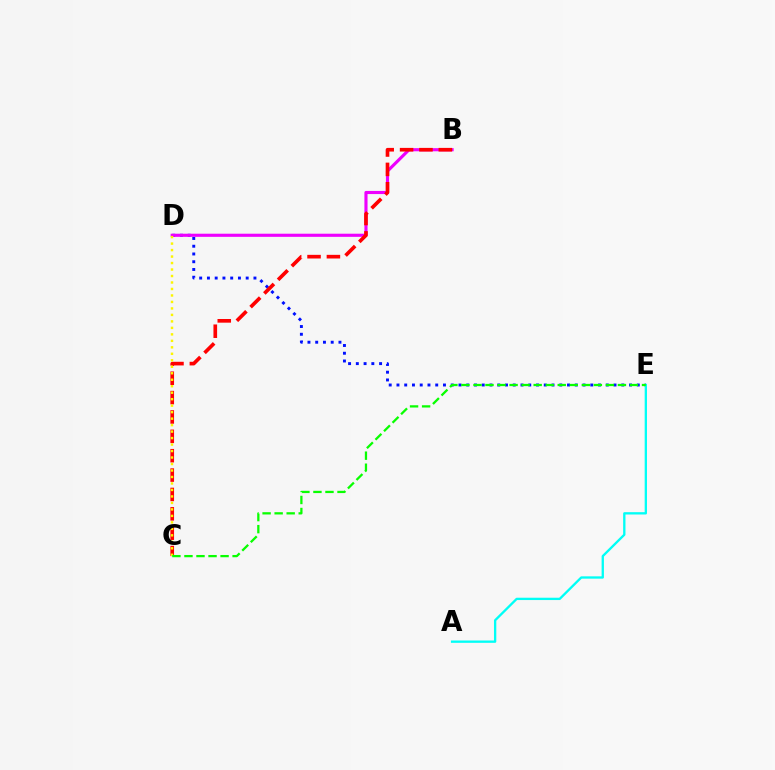{('D', 'E'): [{'color': '#0010ff', 'line_style': 'dotted', 'thickness': 2.11}], ('B', 'D'): [{'color': '#ee00ff', 'line_style': 'solid', 'thickness': 2.25}], ('A', 'E'): [{'color': '#00fff6', 'line_style': 'solid', 'thickness': 1.67}], ('B', 'C'): [{'color': '#ff0000', 'line_style': 'dashed', 'thickness': 2.63}], ('C', 'D'): [{'color': '#fcf500', 'line_style': 'dotted', 'thickness': 1.76}], ('C', 'E'): [{'color': '#08ff00', 'line_style': 'dashed', 'thickness': 1.64}]}